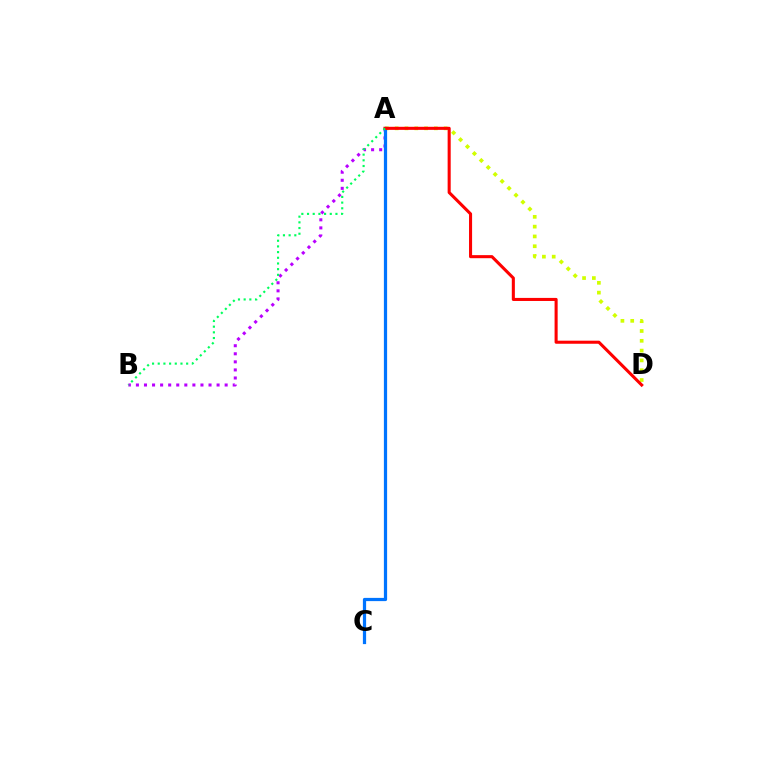{('A', 'B'): [{'color': '#b900ff', 'line_style': 'dotted', 'thickness': 2.19}, {'color': '#00ff5c', 'line_style': 'dotted', 'thickness': 1.54}], ('A', 'D'): [{'color': '#d1ff00', 'line_style': 'dotted', 'thickness': 2.66}, {'color': '#ff0000', 'line_style': 'solid', 'thickness': 2.21}], ('A', 'C'): [{'color': '#0074ff', 'line_style': 'solid', 'thickness': 2.32}]}